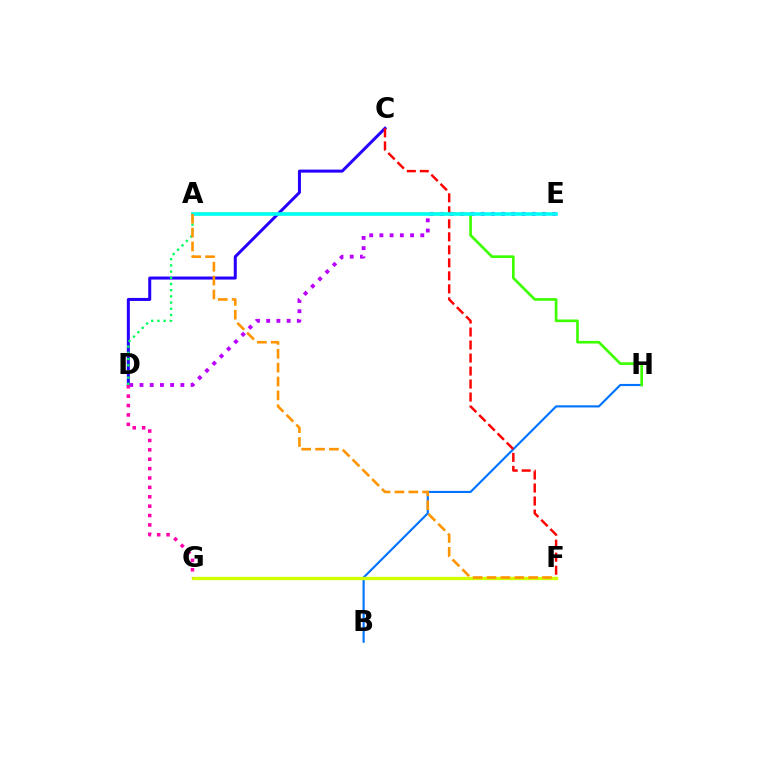{('D', 'E'): [{'color': '#b900ff', 'line_style': 'dotted', 'thickness': 2.78}], ('B', 'H'): [{'color': '#0074ff', 'line_style': 'solid', 'thickness': 1.55}], ('A', 'H'): [{'color': '#3dff00', 'line_style': 'solid', 'thickness': 1.92}], ('C', 'D'): [{'color': '#2500ff', 'line_style': 'solid', 'thickness': 2.17}], ('A', 'D'): [{'color': '#00ff5c', 'line_style': 'dotted', 'thickness': 1.68}], ('C', 'F'): [{'color': '#ff0000', 'line_style': 'dashed', 'thickness': 1.77}], ('F', 'G'): [{'color': '#d1ff00', 'line_style': 'solid', 'thickness': 2.39}], ('A', 'E'): [{'color': '#00fff6', 'line_style': 'solid', 'thickness': 2.56}], ('D', 'G'): [{'color': '#ff00ac', 'line_style': 'dotted', 'thickness': 2.55}], ('A', 'F'): [{'color': '#ff9400', 'line_style': 'dashed', 'thickness': 1.88}]}